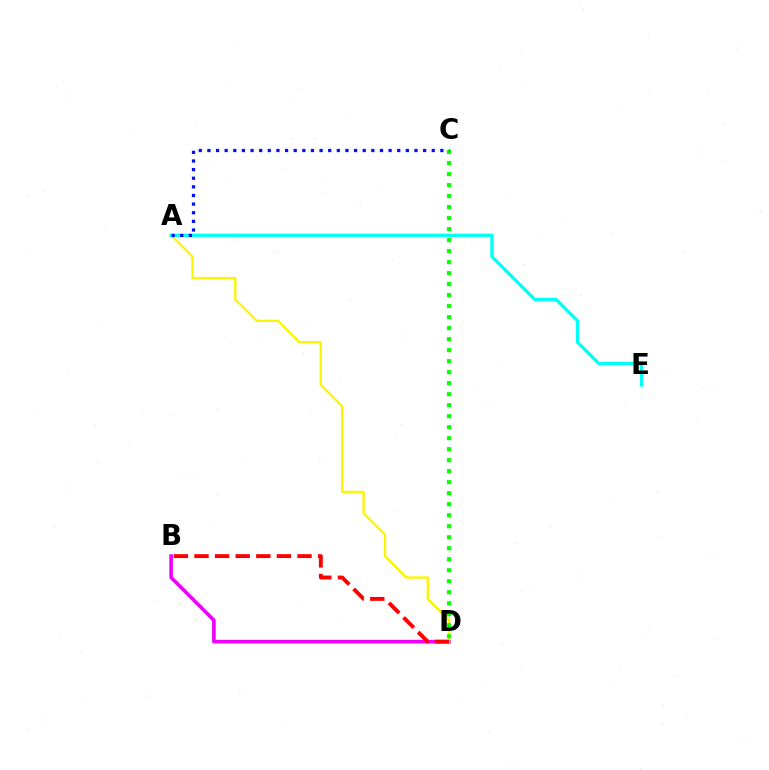{('B', 'D'): [{'color': '#ee00ff', 'line_style': 'solid', 'thickness': 2.6}, {'color': '#ff0000', 'line_style': 'dashed', 'thickness': 2.8}], ('A', 'D'): [{'color': '#fcf500', 'line_style': 'solid', 'thickness': 1.7}], ('A', 'E'): [{'color': '#00fff6', 'line_style': 'solid', 'thickness': 2.39}], ('C', 'D'): [{'color': '#08ff00', 'line_style': 'dotted', 'thickness': 2.99}], ('A', 'C'): [{'color': '#0010ff', 'line_style': 'dotted', 'thickness': 2.34}]}